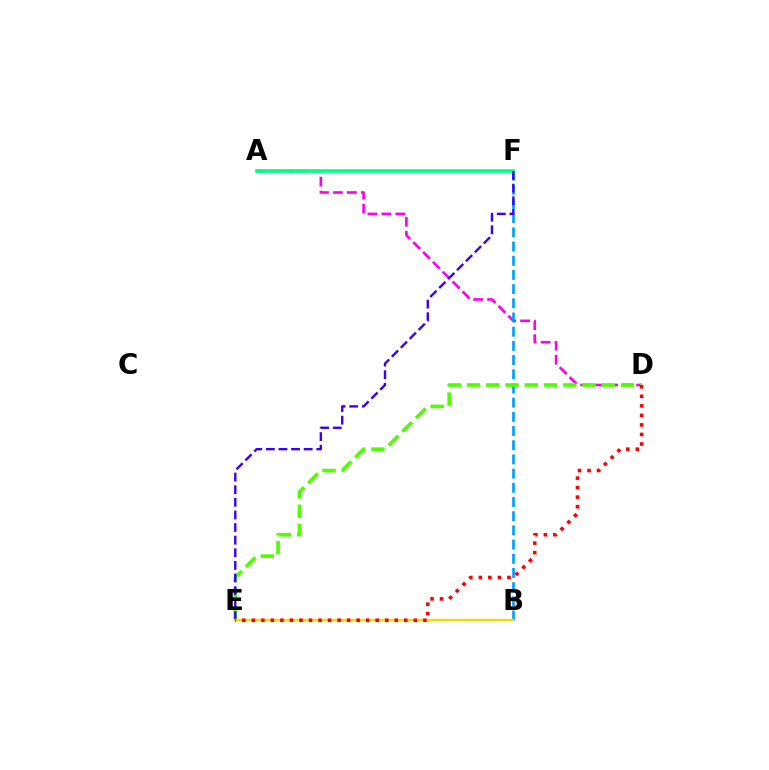{('A', 'D'): [{'color': '#ff00ed', 'line_style': 'dashed', 'thickness': 1.9}], ('B', 'F'): [{'color': '#009eff', 'line_style': 'dashed', 'thickness': 1.93}], ('D', 'E'): [{'color': '#4fff00', 'line_style': 'dashed', 'thickness': 2.61}, {'color': '#ff0000', 'line_style': 'dotted', 'thickness': 2.59}], ('A', 'F'): [{'color': '#00ff86', 'line_style': 'solid', 'thickness': 2.6}], ('E', 'F'): [{'color': '#3700ff', 'line_style': 'dashed', 'thickness': 1.71}], ('B', 'E'): [{'color': '#ffd500', 'line_style': 'solid', 'thickness': 1.68}]}